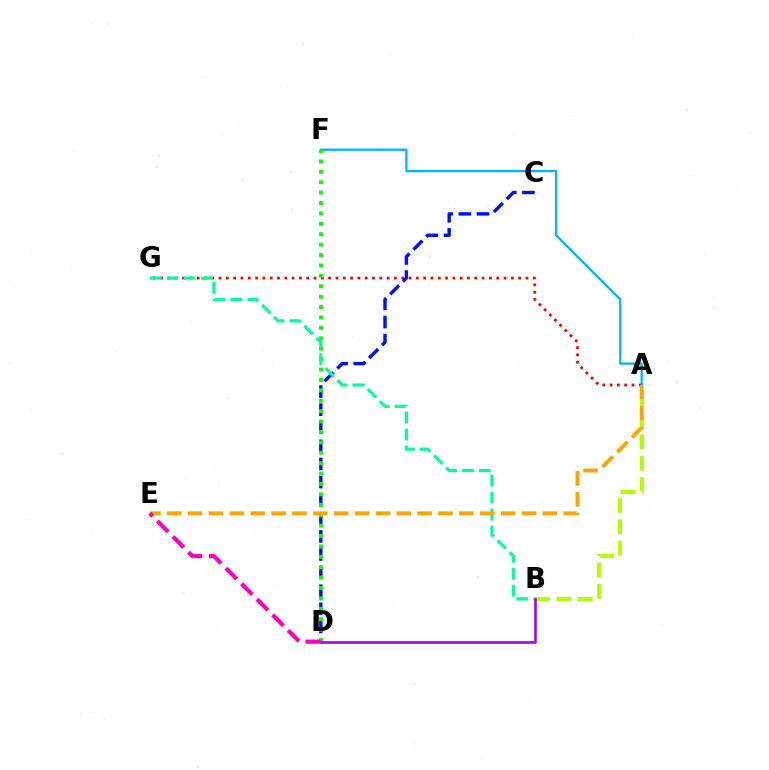{('A', 'B'): [{'color': '#b3ff00', 'line_style': 'dashed', 'thickness': 2.91}], ('A', 'G'): [{'color': '#ff0000', 'line_style': 'dotted', 'thickness': 1.99}], ('A', 'F'): [{'color': '#00b5ff', 'line_style': 'solid', 'thickness': 1.65}], ('C', 'D'): [{'color': '#0010ff', 'line_style': 'dashed', 'thickness': 2.46}], ('D', 'F'): [{'color': '#08ff00', 'line_style': 'dotted', 'thickness': 2.83}], ('B', 'G'): [{'color': '#00ff9d', 'line_style': 'dashed', 'thickness': 2.31}], ('B', 'D'): [{'color': '#9b00ff', 'line_style': 'solid', 'thickness': 1.86}], ('A', 'E'): [{'color': '#ffa500', 'line_style': 'dashed', 'thickness': 2.83}], ('D', 'E'): [{'color': '#ff00bd', 'line_style': 'dashed', 'thickness': 2.99}]}